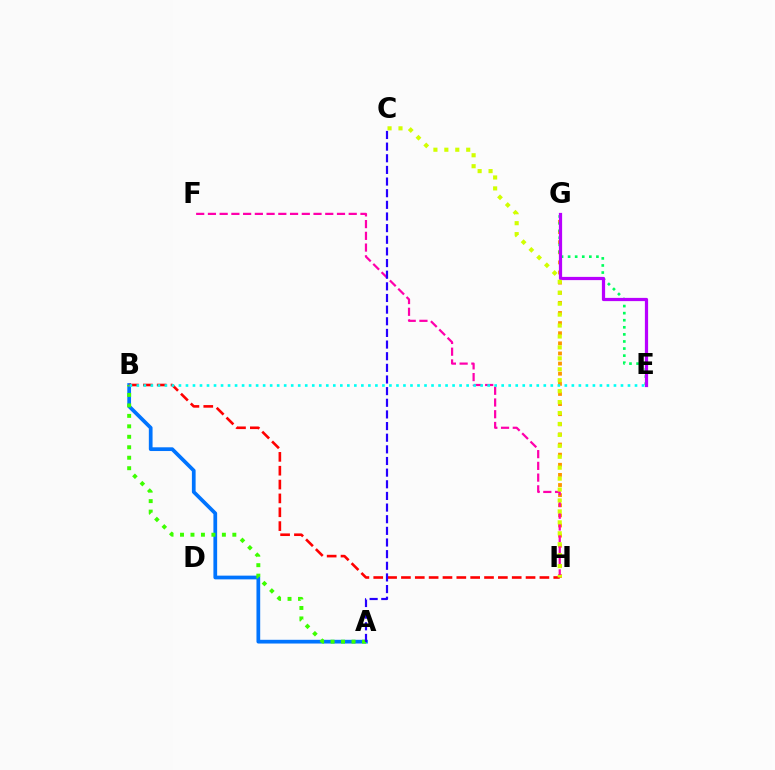{('G', 'H'): [{'color': '#ff9400', 'line_style': 'dotted', 'thickness': 2.75}], ('E', 'G'): [{'color': '#00ff5c', 'line_style': 'dotted', 'thickness': 1.92}, {'color': '#b900ff', 'line_style': 'solid', 'thickness': 2.32}], ('F', 'H'): [{'color': '#ff00ac', 'line_style': 'dashed', 'thickness': 1.59}], ('A', 'B'): [{'color': '#0074ff', 'line_style': 'solid', 'thickness': 2.68}, {'color': '#3dff00', 'line_style': 'dotted', 'thickness': 2.84}], ('B', 'H'): [{'color': '#ff0000', 'line_style': 'dashed', 'thickness': 1.88}], ('B', 'E'): [{'color': '#00fff6', 'line_style': 'dotted', 'thickness': 1.91}], ('A', 'C'): [{'color': '#2500ff', 'line_style': 'dashed', 'thickness': 1.58}], ('C', 'H'): [{'color': '#d1ff00', 'line_style': 'dotted', 'thickness': 2.97}]}